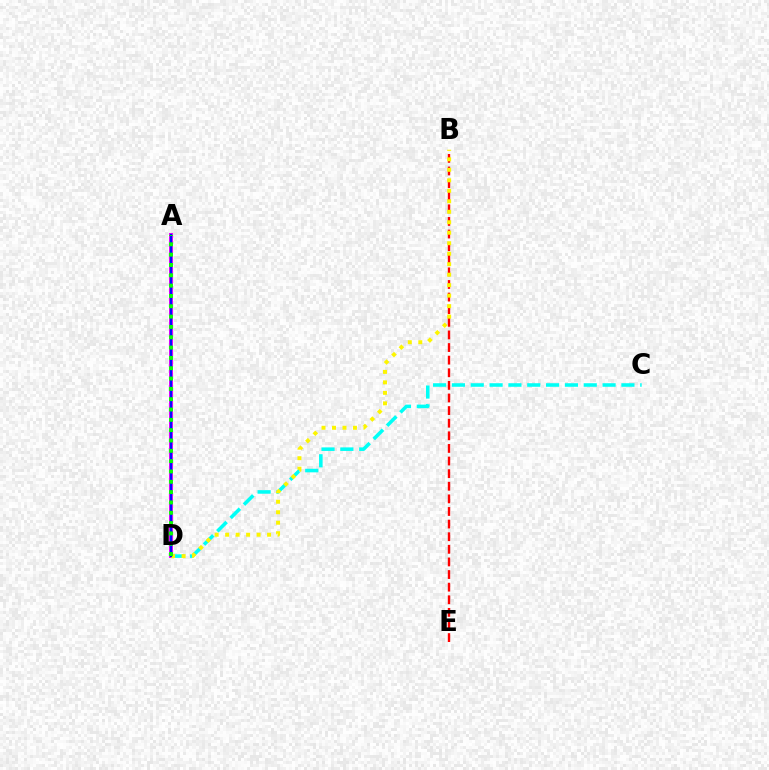{('C', 'D'): [{'color': '#00fff6', 'line_style': 'dashed', 'thickness': 2.56}], ('B', 'E'): [{'color': '#ff0000', 'line_style': 'dashed', 'thickness': 1.71}], ('A', 'D'): [{'color': '#ee00ff', 'line_style': 'solid', 'thickness': 2.85}, {'color': '#0010ff', 'line_style': 'solid', 'thickness': 1.61}, {'color': '#08ff00', 'line_style': 'dotted', 'thickness': 2.81}], ('B', 'D'): [{'color': '#fcf500', 'line_style': 'dotted', 'thickness': 2.85}]}